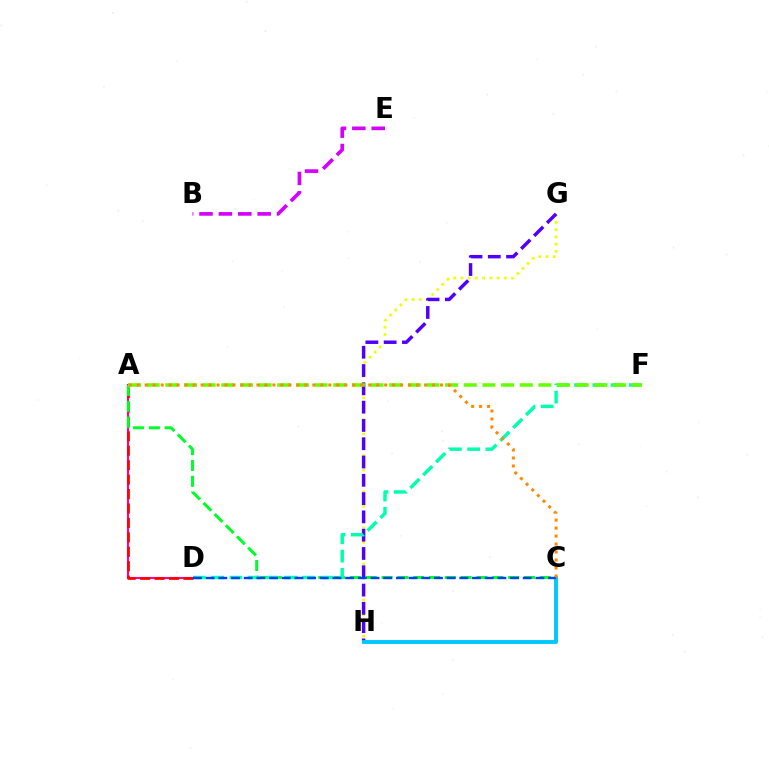{('G', 'H'): [{'color': '#eeff00', 'line_style': 'dotted', 'thickness': 1.96}, {'color': '#4f00ff', 'line_style': 'dashed', 'thickness': 2.48}], ('A', 'D'): [{'color': '#ff00a0', 'line_style': 'solid', 'thickness': 1.52}, {'color': '#ff0000', 'line_style': 'dashed', 'thickness': 1.96}], ('B', 'E'): [{'color': '#d600ff', 'line_style': 'dashed', 'thickness': 2.63}], ('A', 'C'): [{'color': '#00ff27', 'line_style': 'dashed', 'thickness': 2.15}, {'color': '#ff8800', 'line_style': 'dotted', 'thickness': 2.17}], ('D', 'F'): [{'color': '#00ffaf', 'line_style': 'dashed', 'thickness': 2.48}], ('A', 'F'): [{'color': '#66ff00', 'line_style': 'dashed', 'thickness': 2.53}], ('C', 'H'): [{'color': '#00c7ff', 'line_style': 'solid', 'thickness': 2.8}], ('C', 'D'): [{'color': '#003fff', 'line_style': 'dashed', 'thickness': 1.72}]}